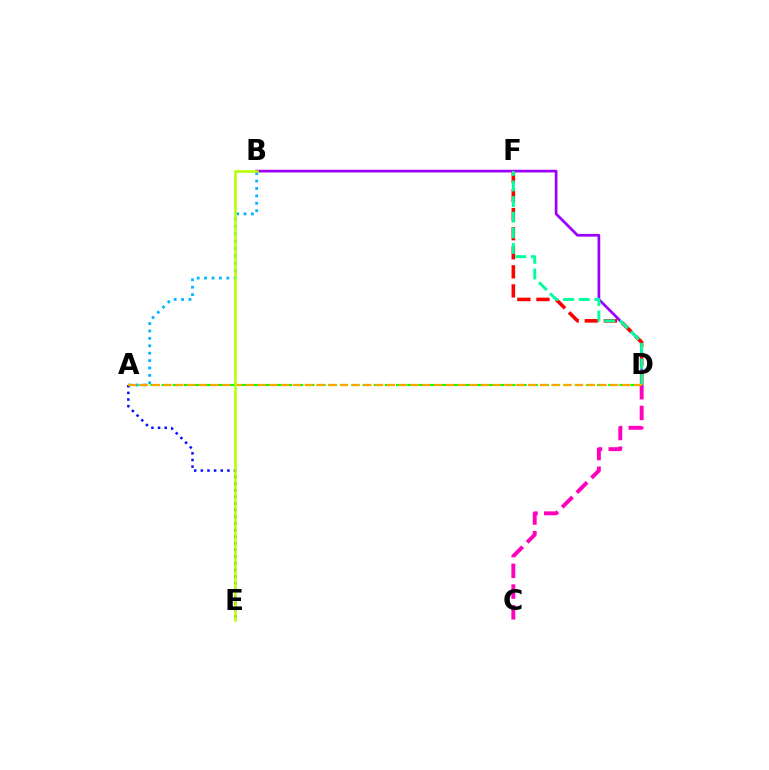{('A', 'B'): [{'color': '#00b5ff', 'line_style': 'dotted', 'thickness': 2.01}], ('A', 'E'): [{'color': '#0010ff', 'line_style': 'dotted', 'thickness': 1.8}], ('C', 'D'): [{'color': '#ff00bd', 'line_style': 'dashed', 'thickness': 2.81}], ('B', 'D'): [{'color': '#9b00ff', 'line_style': 'solid', 'thickness': 1.95}], ('A', 'D'): [{'color': '#08ff00', 'line_style': 'dashed', 'thickness': 1.52}, {'color': '#ffa500', 'line_style': 'dashed', 'thickness': 1.6}], ('D', 'F'): [{'color': '#ff0000', 'line_style': 'dashed', 'thickness': 2.59}, {'color': '#00ff9d', 'line_style': 'dashed', 'thickness': 2.12}], ('B', 'E'): [{'color': '#b3ff00', 'line_style': 'solid', 'thickness': 1.81}]}